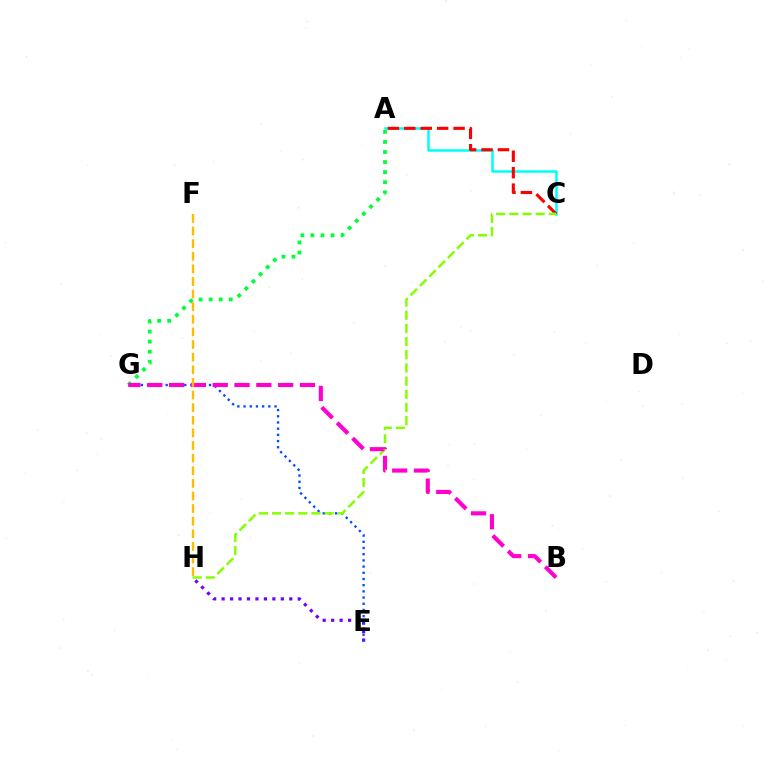{('E', 'H'): [{'color': '#7200ff', 'line_style': 'dotted', 'thickness': 2.3}], ('E', 'G'): [{'color': '#004bff', 'line_style': 'dotted', 'thickness': 1.68}], ('A', 'G'): [{'color': '#00ff39', 'line_style': 'dotted', 'thickness': 2.73}], ('A', 'C'): [{'color': '#00fff6', 'line_style': 'solid', 'thickness': 1.8}, {'color': '#ff0000', 'line_style': 'dashed', 'thickness': 2.23}], ('C', 'H'): [{'color': '#84ff00', 'line_style': 'dashed', 'thickness': 1.79}], ('B', 'G'): [{'color': '#ff00cf', 'line_style': 'dashed', 'thickness': 2.96}], ('F', 'H'): [{'color': '#ffbd00', 'line_style': 'dashed', 'thickness': 1.71}]}